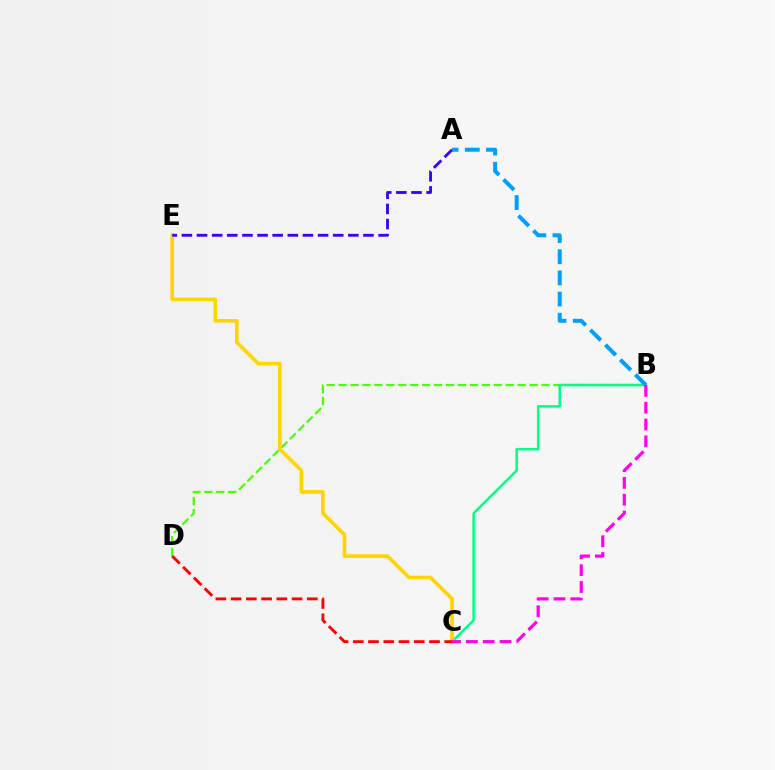{('B', 'D'): [{'color': '#4fff00', 'line_style': 'dashed', 'thickness': 1.62}], ('B', 'C'): [{'color': '#00ff86', 'line_style': 'solid', 'thickness': 1.81}, {'color': '#ff00ed', 'line_style': 'dashed', 'thickness': 2.29}], ('C', 'E'): [{'color': '#ffd500', 'line_style': 'solid', 'thickness': 2.63}], ('A', 'E'): [{'color': '#3700ff', 'line_style': 'dashed', 'thickness': 2.06}], ('A', 'B'): [{'color': '#009eff', 'line_style': 'dashed', 'thickness': 2.87}], ('C', 'D'): [{'color': '#ff0000', 'line_style': 'dashed', 'thickness': 2.07}]}